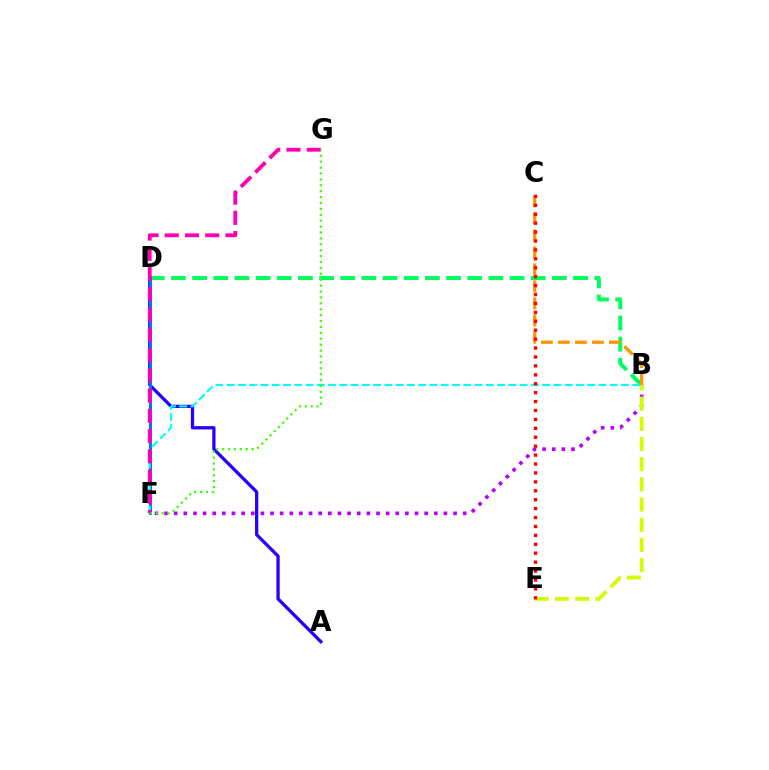{('B', 'D'): [{'color': '#00ff5c', 'line_style': 'dashed', 'thickness': 2.88}], ('B', 'C'): [{'color': '#ff9400', 'line_style': 'dashed', 'thickness': 2.31}], ('A', 'D'): [{'color': '#2500ff', 'line_style': 'solid', 'thickness': 2.35}], ('D', 'F'): [{'color': '#0074ff', 'line_style': 'solid', 'thickness': 2.14}], ('B', 'F'): [{'color': '#b900ff', 'line_style': 'dotted', 'thickness': 2.62}, {'color': '#00fff6', 'line_style': 'dashed', 'thickness': 1.53}], ('B', 'E'): [{'color': '#d1ff00', 'line_style': 'dashed', 'thickness': 2.74}], ('F', 'G'): [{'color': '#ff00ac', 'line_style': 'dashed', 'thickness': 2.75}, {'color': '#3dff00', 'line_style': 'dotted', 'thickness': 1.6}], ('C', 'E'): [{'color': '#ff0000', 'line_style': 'dotted', 'thickness': 2.42}]}